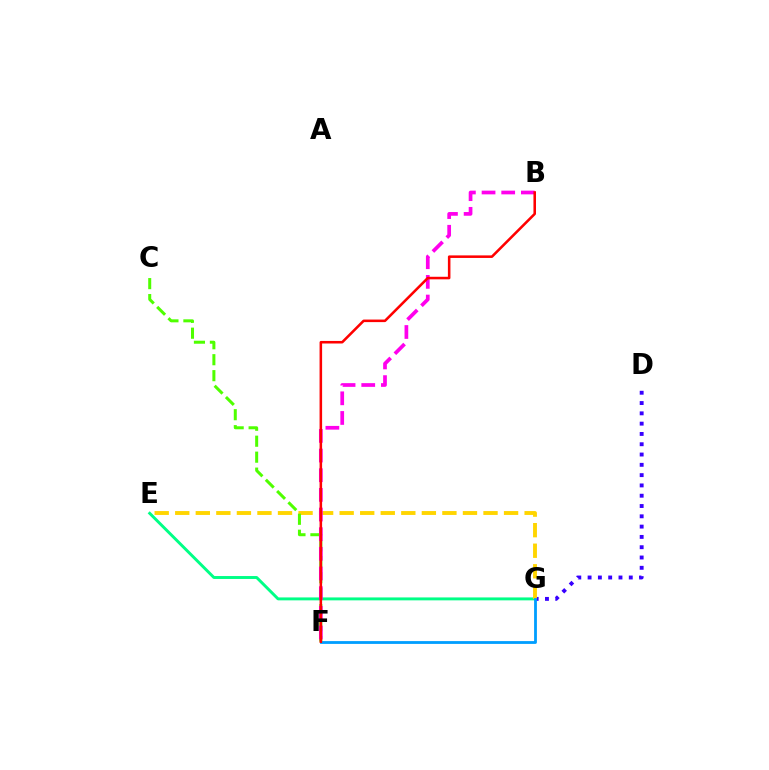{('D', 'G'): [{'color': '#3700ff', 'line_style': 'dotted', 'thickness': 2.8}], ('E', 'G'): [{'color': '#00ff86', 'line_style': 'solid', 'thickness': 2.11}, {'color': '#ffd500', 'line_style': 'dashed', 'thickness': 2.79}], ('C', 'F'): [{'color': '#4fff00', 'line_style': 'dashed', 'thickness': 2.17}], ('B', 'F'): [{'color': '#ff00ed', 'line_style': 'dashed', 'thickness': 2.67}, {'color': '#ff0000', 'line_style': 'solid', 'thickness': 1.84}], ('F', 'G'): [{'color': '#009eff', 'line_style': 'solid', 'thickness': 2.02}]}